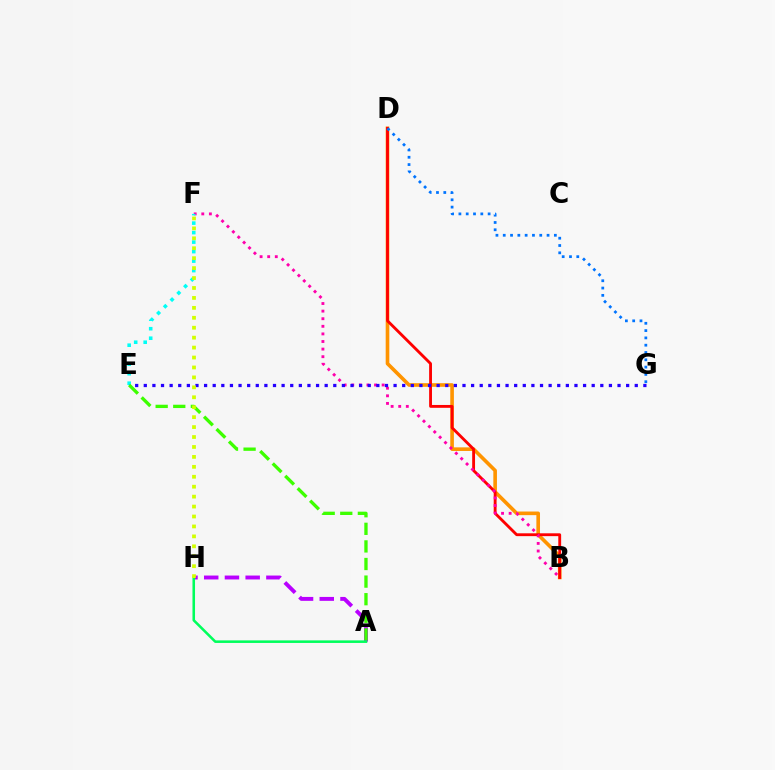{('B', 'D'): [{'color': '#ff9400', 'line_style': 'solid', 'thickness': 2.61}, {'color': '#ff0000', 'line_style': 'solid', 'thickness': 2.05}], ('A', 'H'): [{'color': '#b900ff', 'line_style': 'dashed', 'thickness': 2.82}, {'color': '#00ff5c', 'line_style': 'solid', 'thickness': 1.84}], ('B', 'F'): [{'color': '#ff00ac', 'line_style': 'dotted', 'thickness': 2.06}], ('E', 'F'): [{'color': '#00fff6', 'line_style': 'dotted', 'thickness': 2.58}], ('E', 'G'): [{'color': '#2500ff', 'line_style': 'dotted', 'thickness': 2.34}], ('A', 'E'): [{'color': '#3dff00', 'line_style': 'dashed', 'thickness': 2.39}], ('D', 'G'): [{'color': '#0074ff', 'line_style': 'dotted', 'thickness': 1.98}], ('F', 'H'): [{'color': '#d1ff00', 'line_style': 'dotted', 'thickness': 2.7}]}